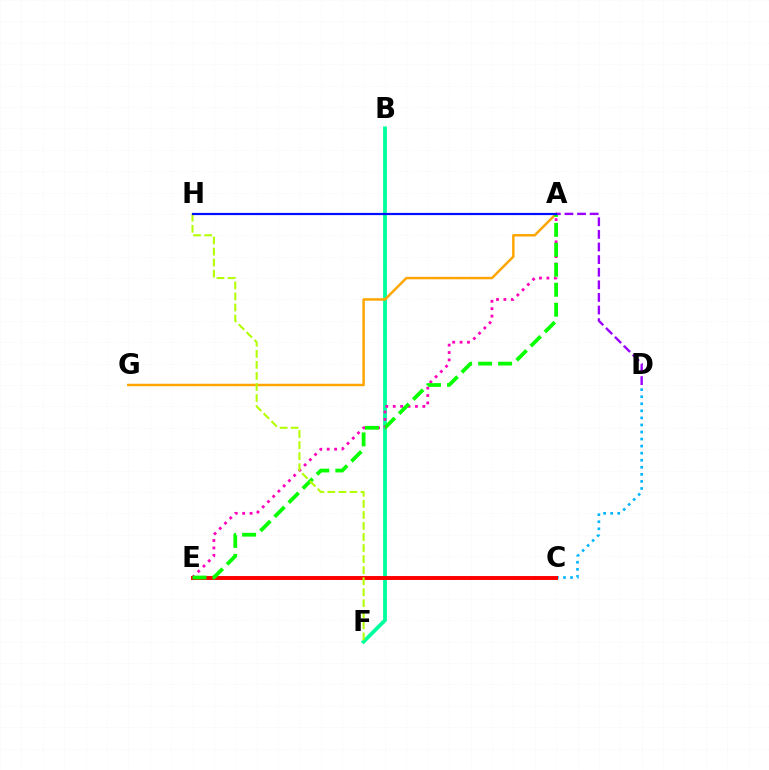{('B', 'F'): [{'color': '#00ff9d', 'line_style': 'solid', 'thickness': 2.73}], ('A', 'G'): [{'color': '#ffa500', 'line_style': 'solid', 'thickness': 1.78}], ('C', 'D'): [{'color': '#00b5ff', 'line_style': 'dotted', 'thickness': 1.92}], ('A', 'E'): [{'color': '#ff00bd', 'line_style': 'dotted', 'thickness': 2.01}, {'color': '#08ff00', 'line_style': 'dashed', 'thickness': 2.71}], ('C', 'E'): [{'color': '#ff0000', 'line_style': 'solid', 'thickness': 2.83}], ('A', 'D'): [{'color': '#9b00ff', 'line_style': 'dashed', 'thickness': 1.71}], ('F', 'H'): [{'color': '#b3ff00', 'line_style': 'dashed', 'thickness': 1.5}], ('A', 'H'): [{'color': '#0010ff', 'line_style': 'solid', 'thickness': 1.59}]}